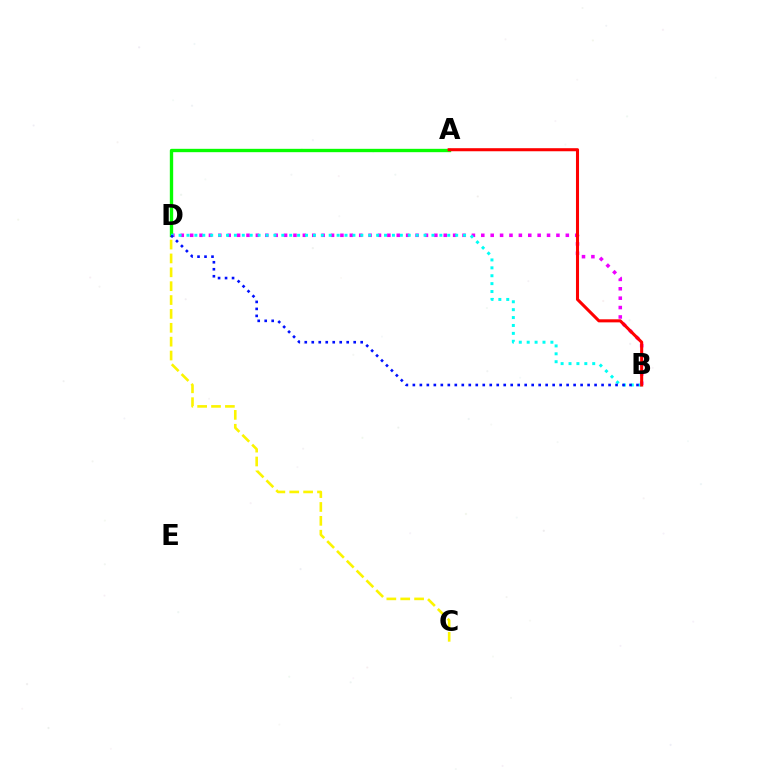{('B', 'D'): [{'color': '#ee00ff', 'line_style': 'dotted', 'thickness': 2.55}, {'color': '#00fff6', 'line_style': 'dotted', 'thickness': 2.15}, {'color': '#0010ff', 'line_style': 'dotted', 'thickness': 1.9}], ('A', 'D'): [{'color': '#08ff00', 'line_style': 'solid', 'thickness': 2.41}], ('A', 'B'): [{'color': '#ff0000', 'line_style': 'solid', 'thickness': 2.21}], ('C', 'D'): [{'color': '#fcf500', 'line_style': 'dashed', 'thickness': 1.88}]}